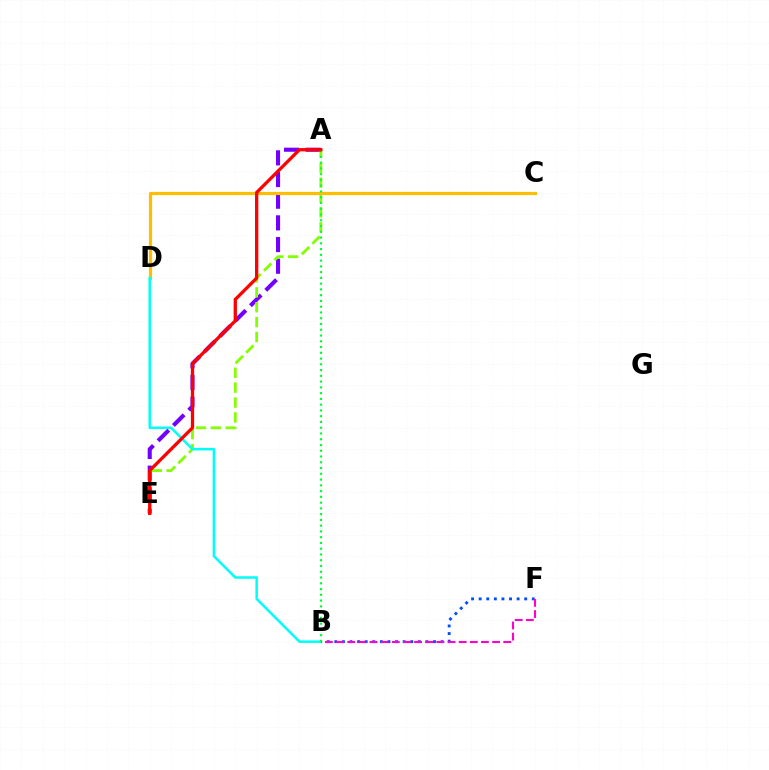{('A', 'E'): [{'color': '#7200ff', 'line_style': 'dashed', 'thickness': 2.94}, {'color': '#84ff00', 'line_style': 'dashed', 'thickness': 2.02}, {'color': '#ff0000', 'line_style': 'solid', 'thickness': 2.37}], ('B', 'F'): [{'color': '#004bff', 'line_style': 'dotted', 'thickness': 2.06}, {'color': '#ff00cf', 'line_style': 'dashed', 'thickness': 1.51}], ('C', 'D'): [{'color': '#ffbd00', 'line_style': 'solid', 'thickness': 2.31}], ('B', 'D'): [{'color': '#00fff6', 'line_style': 'solid', 'thickness': 1.81}], ('A', 'B'): [{'color': '#00ff39', 'line_style': 'dotted', 'thickness': 1.57}]}